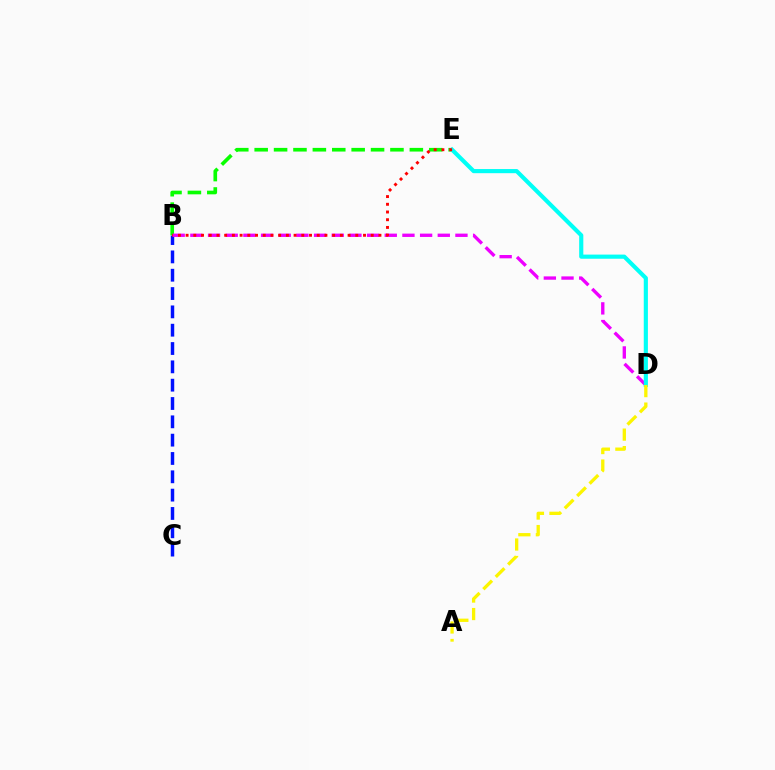{('B', 'C'): [{'color': '#0010ff', 'line_style': 'dashed', 'thickness': 2.49}], ('B', 'E'): [{'color': '#08ff00', 'line_style': 'dashed', 'thickness': 2.63}, {'color': '#ff0000', 'line_style': 'dotted', 'thickness': 2.1}], ('B', 'D'): [{'color': '#ee00ff', 'line_style': 'dashed', 'thickness': 2.4}], ('D', 'E'): [{'color': '#00fff6', 'line_style': 'solid', 'thickness': 2.98}], ('A', 'D'): [{'color': '#fcf500', 'line_style': 'dashed', 'thickness': 2.38}]}